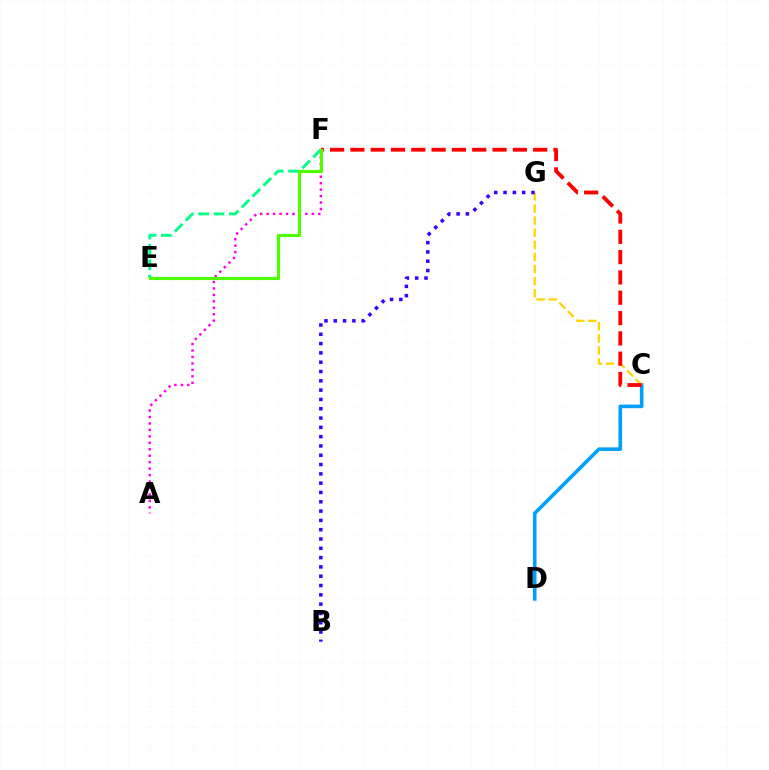{('C', 'D'): [{'color': '#009eff', 'line_style': 'solid', 'thickness': 2.58}], ('C', 'G'): [{'color': '#ffd500', 'line_style': 'dashed', 'thickness': 1.64}], ('A', 'F'): [{'color': '#ff00ed', 'line_style': 'dotted', 'thickness': 1.75}], ('B', 'G'): [{'color': '#3700ff', 'line_style': 'dotted', 'thickness': 2.53}], ('E', 'F'): [{'color': '#00ff86', 'line_style': 'dashed', 'thickness': 2.09}, {'color': '#4fff00', 'line_style': 'solid', 'thickness': 2.25}], ('C', 'F'): [{'color': '#ff0000', 'line_style': 'dashed', 'thickness': 2.76}]}